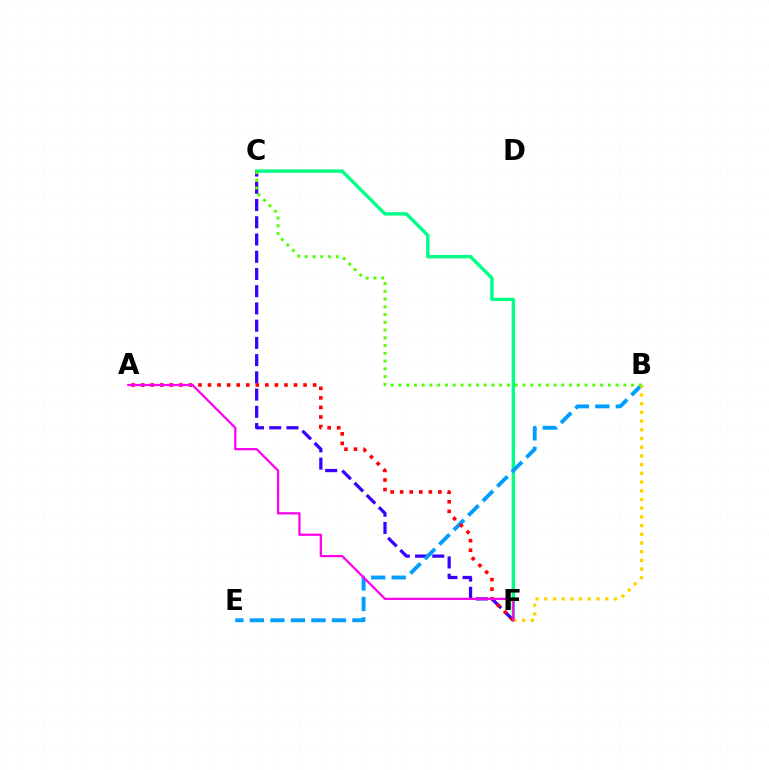{('C', 'F'): [{'color': '#00ff86', 'line_style': 'solid', 'thickness': 2.44}, {'color': '#3700ff', 'line_style': 'dashed', 'thickness': 2.34}], ('B', 'E'): [{'color': '#009eff', 'line_style': 'dashed', 'thickness': 2.79}], ('B', 'F'): [{'color': '#ffd500', 'line_style': 'dotted', 'thickness': 2.36}], ('A', 'F'): [{'color': '#ff0000', 'line_style': 'dotted', 'thickness': 2.6}, {'color': '#ff00ed', 'line_style': 'solid', 'thickness': 1.61}], ('B', 'C'): [{'color': '#4fff00', 'line_style': 'dotted', 'thickness': 2.11}]}